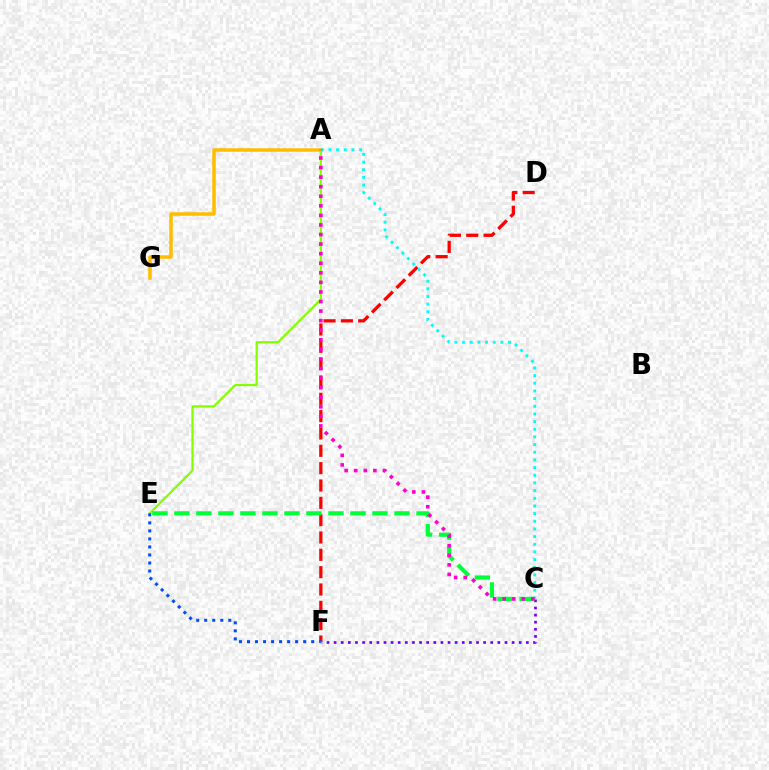{('D', 'F'): [{'color': '#ff0000', 'line_style': 'dashed', 'thickness': 2.35}], ('A', 'E'): [{'color': '#84ff00', 'line_style': 'solid', 'thickness': 1.61}], ('A', 'G'): [{'color': '#ffbd00', 'line_style': 'solid', 'thickness': 2.53}], ('E', 'F'): [{'color': '#004bff', 'line_style': 'dotted', 'thickness': 2.18}], ('C', 'F'): [{'color': '#7200ff', 'line_style': 'dotted', 'thickness': 1.93}], ('C', 'E'): [{'color': '#00ff39', 'line_style': 'dashed', 'thickness': 2.99}], ('A', 'C'): [{'color': '#00fff6', 'line_style': 'dotted', 'thickness': 2.08}, {'color': '#ff00cf', 'line_style': 'dotted', 'thickness': 2.6}]}